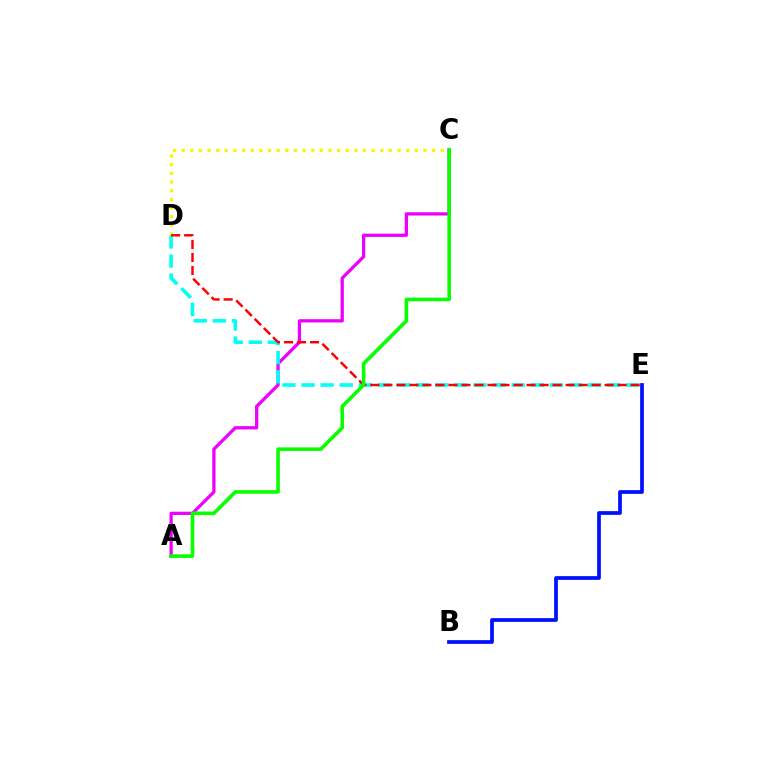{('A', 'C'): [{'color': '#ee00ff', 'line_style': 'solid', 'thickness': 2.35}, {'color': '#08ff00', 'line_style': 'solid', 'thickness': 2.58}], ('B', 'E'): [{'color': '#0010ff', 'line_style': 'solid', 'thickness': 2.69}], ('C', 'D'): [{'color': '#fcf500', 'line_style': 'dotted', 'thickness': 2.35}], ('D', 'E'): [{'color': '#00fff6', 'line_style': 'dashed', 'thickness': 2.6}, {'color': '#ff0000', 'line_style': 'dashed', 'thickness': 1.77}]}